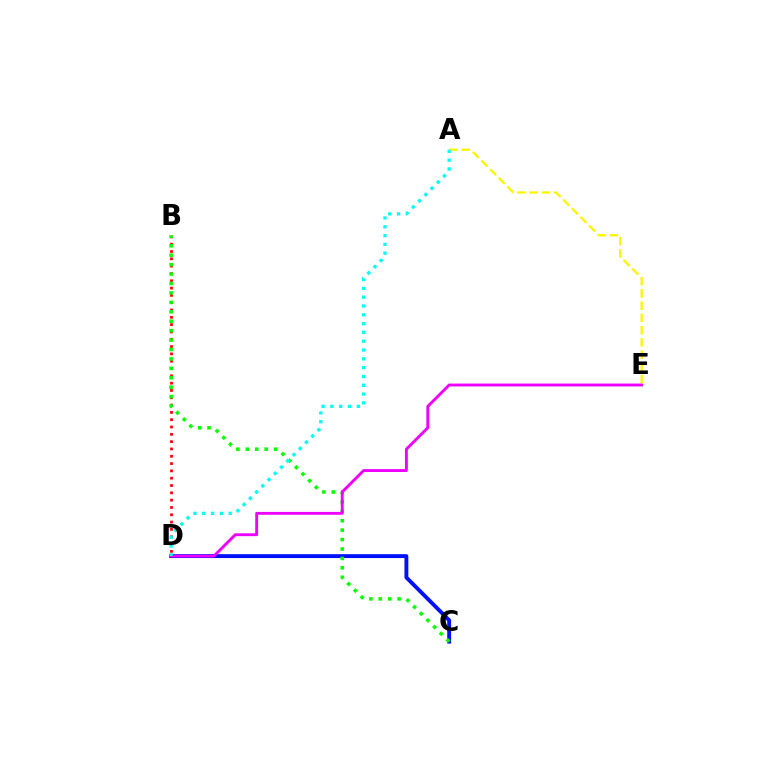{('B', 'D'): [{'color': '#ff0000', 'line_style': 'dotted', 'thickness': 1.99}], ('A', 'E'): [{'color': '#fcf500', 'line_style': 'dashed', 'thickness': 1.66}], ('C', 'D'): [{'color': '#0010ff', 'line_style': 'solid', 'thickness': 2.79}], ('B', 'C'): [{'color': '#08ff00', 'line_style': 'dotted', 'thickness': 2.56}], ('D', 'E'): [{'color': '#ee00ff', 'line_style': 'solid', 'thickness': 2.07}], ('A', 'D'): [{'color': '#00fff6', 'line_style': 'dotted', 'thickness': 2.39}]}